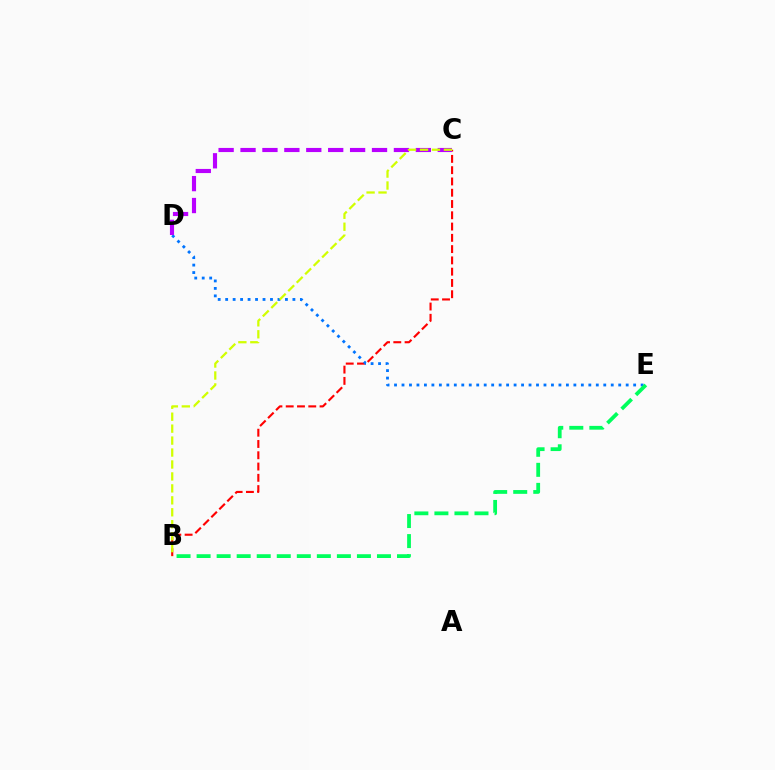{('B', 'C'): [{'color': '#ff0000', 'line_style': 'dashed', 'thickness': 1.53}, {'color': '#d1ff00', 'line_style': 'dashed', 'thickness': 1.62}], ('D', 'E'): [{'color': '#0074ff', 'line_style': 'dotted', 'thickness': 2.03}], ('C', 'D'): [{'color': '#b900ff', 'line_style': 'dashed', 'thickness': 2.98}], ('B', 'E'): [{'color': '#00ff5c', 'line_style': 'dashed', 'thickness': 2.72}]}